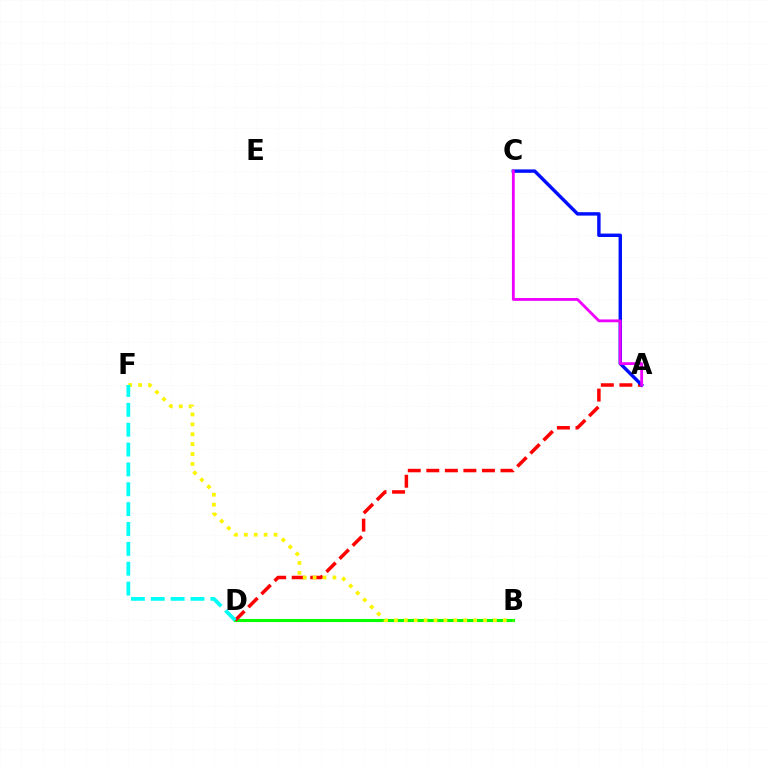{('B', 'D'): [{'color': '#08ff00', 'line_style': 'solid', 'thickness': 2.22}], ('A', 'D'): [{'color': '#ff0000', 'line_style': 'dashed', 'thickness': 2.52}], ('B', 'F'): [{'color': '#fcf500', 'line_style': 'dotted', 'thickness': 2.69}], ('A', 'C'): [{'color': '#0010ff', 'line_style': 'solid', 'thickness': 2.46}, {'color': '#ee00ff', 'line_style': 'solid', 'thickness': 2.03}], ('D', 'F'): [{'color': '#00fff6', 'line_style': 'dashed', 'thickness': 2.7}]}